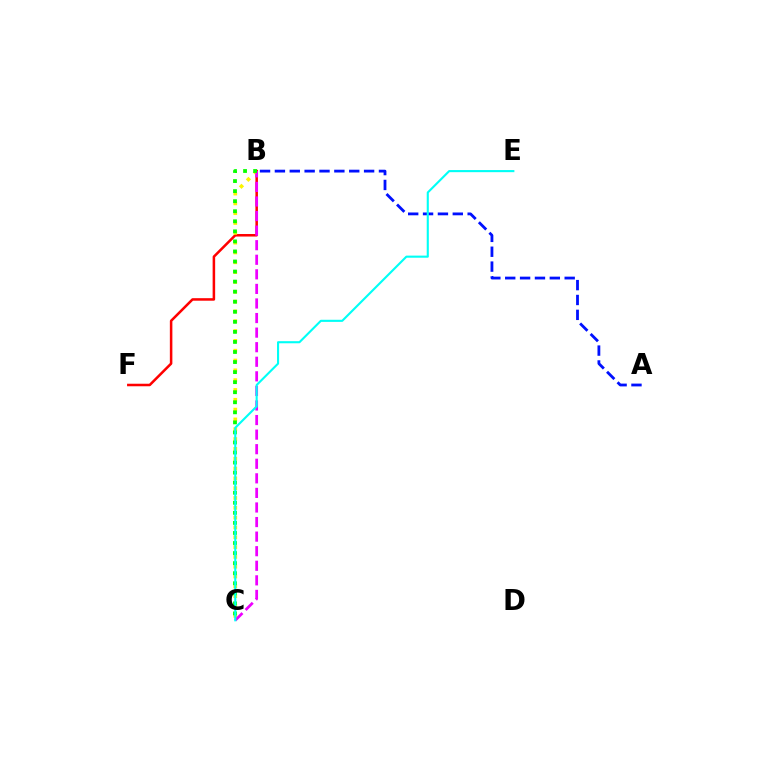{('B', 'F'): [{'color': '#ff0000', 'line_style': 'solid', 'thickness': 1.82}], ('B', 'C'): [{'color': '#fcf500', 'line_style': 'dotted', 'thickness': 2.67}, {'color': '#ee00ff', 'line_style': 'dashed', 'thickness': 1.98}, {'color': '#08ff00', 'line_style': 'dotted', 'thickness': 2.73}], ('A', 'B'): [{'color': '#0010ff', 'line_style': 'dashed', 'thickness': 2.02}], ('C', 'E'): [{'color': '#00fff6', 'line_style': 'solid', 'thickness': 1.52}]}